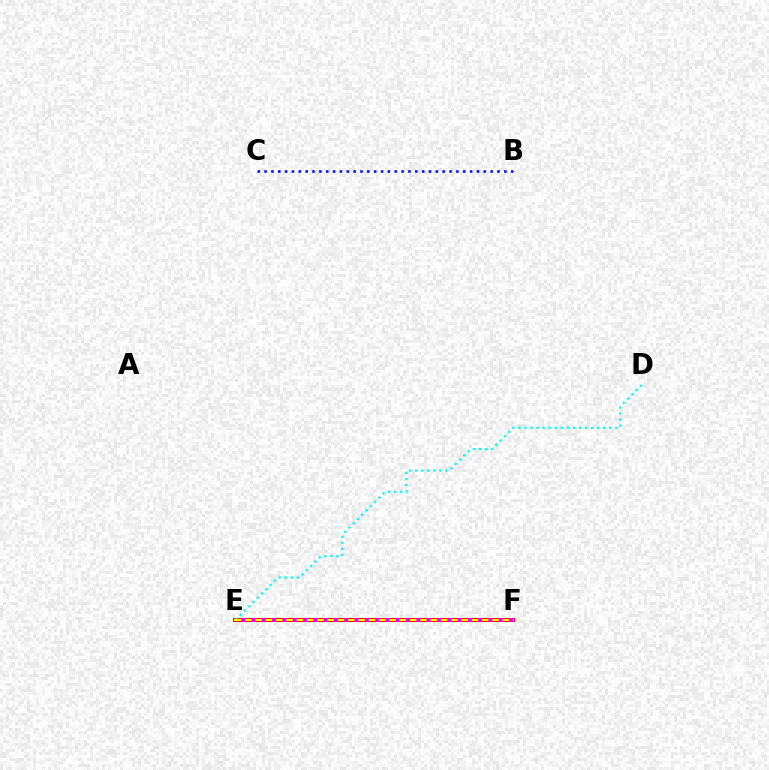{('E', 'F'): [{'color': '#08ff00', 'line_style': 'solid', 'thickness': 2.97}, {'color': '#ff0000', 'line_style': 'solid', 'thickness': 2.82}, {'color': '#fcf500', 'line_style': 'solid', 'thickness': 1.51}, {'color': '#ee00ff', 'line_style': 'dotted', 'thickness': 2.8}], ('B', 'C'): [{'color': '#0010ff', 'line_style': 'dotted', 'thickness': 1.86}], ('D', 'E'): [{'color': '#00fff6', 'line_style': 'dotted', 'thickness': 1.64}]}